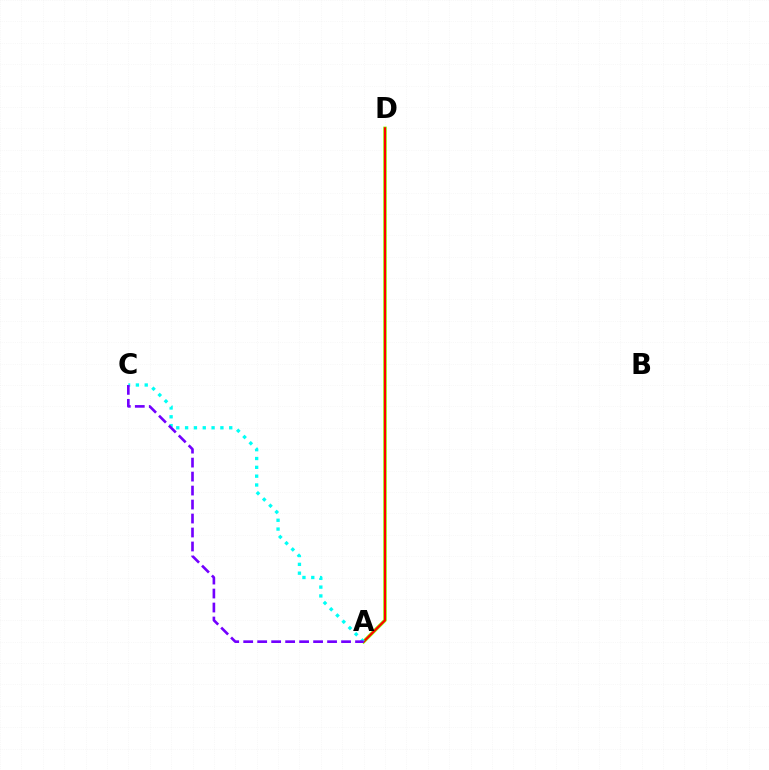{('A', 'D'): [{'color': '#84ff00', 'line_style': 'solid', 'thickness': 2.51}, {'color': '#ff0000', 'line_style': 'solid', 'thickness': 1.56}], ('A', 'C'): [{'color': '#00fff6', 'line_style': 'dotted', 'thickness': 2.4}, {'color': '#7200ff', 'line_style': 'dashed', 'thickness': 1.9}]}